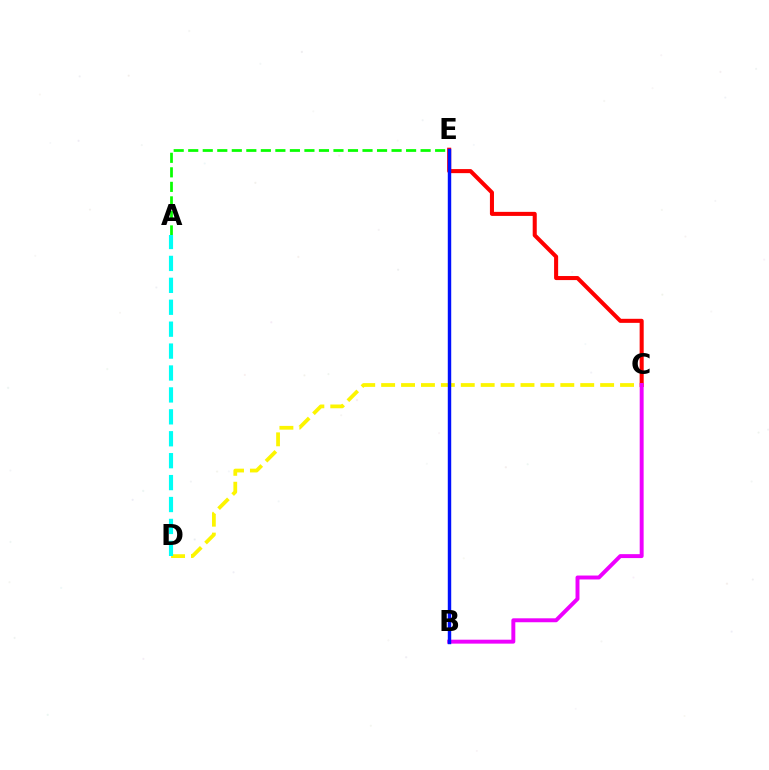{('C', 'E'): [{'color': '#ff0000', 'line_style': 'solid', 'thickness': 2.92}], ('C', 'D'): [{'color': '#fcf500', 'line_style': 'dashed', 'thickness': 2.7}], ('B', 'C'): [{'color': '#ee00ff', 'line_style': 'solid', 'thickness': 2.83}], ('B', 'E'): [{'color': '#0010ff', 'line_style': 'solid', 'thickness': 2.47}], ('A', 'E'): [{'color': '#08ff00', 'line_style': 'dashed', 'thickness': 1.97}], ('A', 'D'): [{'color': '#00fff6', 'line_style': 'dashed', 'thickness': 2.98}]}